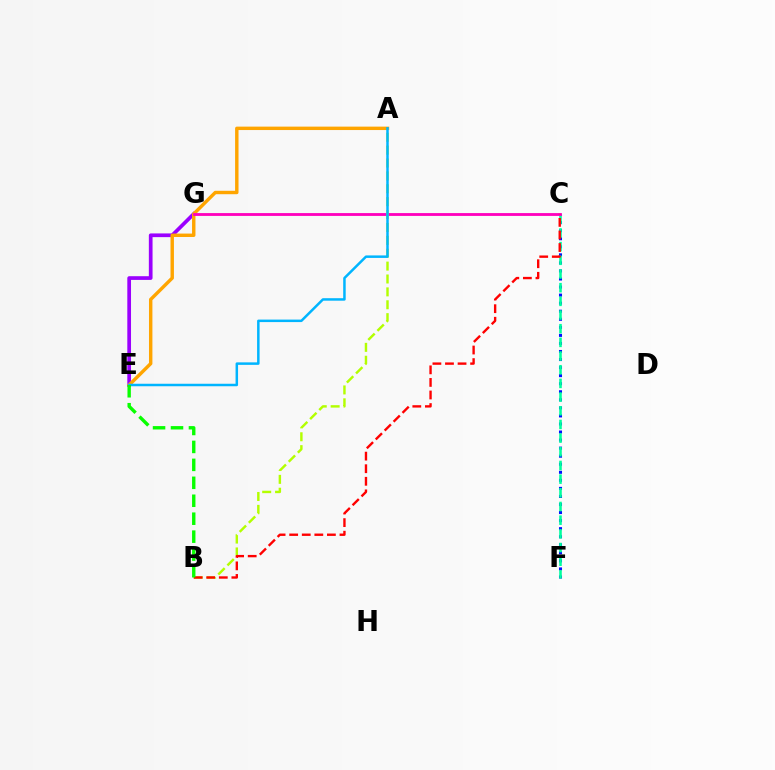{('E', 'G'): [{'color': '#9b00ff', 'line_style': 'solid', 'thickness': 2.67}], ('C', 'F'): [{'color': '#0010ff', 'line_style': 'dotted', 'thickness': 2.19}, {'color': '#00ff9d', 'line_style': 'dashed', 'thickness': 1.86}], ('A', 'E'): [{'color': '#ffa500', 'line_style': 'solid', 'thickness': 2.46}, {'color': '#00b5ff', 'line_style': 'solid', 'thickness': 1.8}], ('C', 'G'): [{'color': '#ff00bd', 'line_style': 'solid', 'thickness': 2.04}], ('A', 'B'): [{'color': '#b3ff00', 'line_style': 'dashed', 'thickness': 1.75}], ('B', 'C'): [{'color': '#ff0000', 'line_style': 'dashed', 'thickness': 1.71}], ('B', 'E'): [{'color': '#08ff00', 'line_style': 'dashed', 'thickness': 2.44}]}